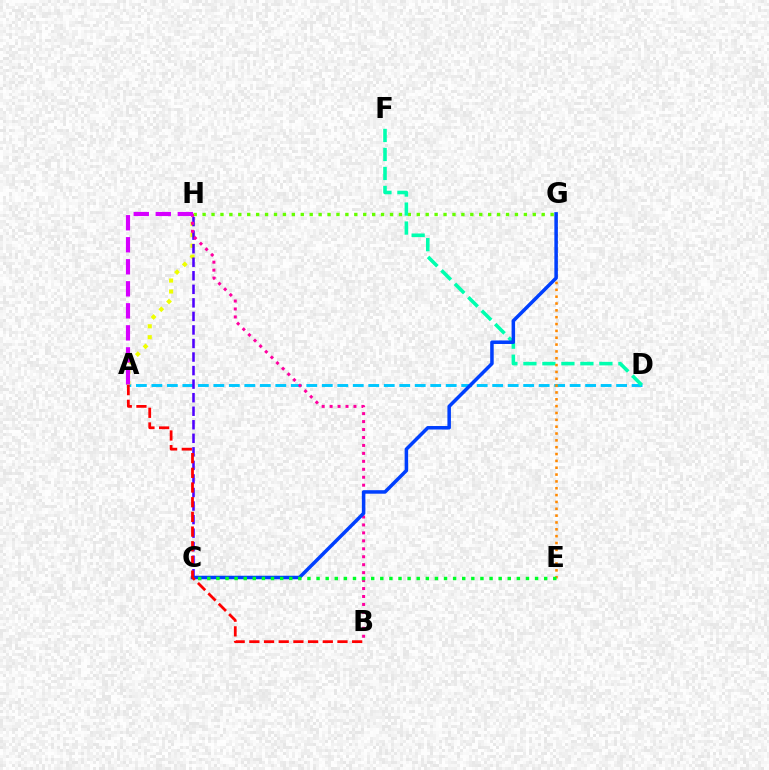{('A', 'D'): [{'color': '#00c7ff', 'line_style': 'dashed', 'thickness': 2.1}], ('G', 'H'): [{'color': '#66ff00', 'line_style': 'dotted', 'thickness': 2.42}], ('A', 'H'): [{'color': '#eeff00', 'line_style': 'dotted', 'thickness': 2.97}, {'color': '#d600ff', 'line_style': 'dashed', 'thickness': 2.99}], ('C', 'H'): [{'color': '#4f00ff', 'line_style': 'dashed', 'thickness': 1.84}], ('B', 'H'): [{'color': '#ff00a0', 'line_style': 'dotted', 'thickness': 2.16}], ('D', 'F'): [{'color': '#00ffaf', 'line_style': 'dashed', 'thickness': 2.58}], ('E', 'G'): [{'color': '#ff8800', 'line_style': 'dotted', 'thickness': 1.86}], ('C', 'G'): [{'color': '#003fff', 'line_style': 'solid', 'thickness': 2.53}], ('A', 'B'): [{'color': '#ff0000', 'line_style': 'dashed', 'thickness': 2.0}], ('C', 'E'): [{'color': '#00ff27', 'line_style': 'dotted', 'thickness': 2.47}]}